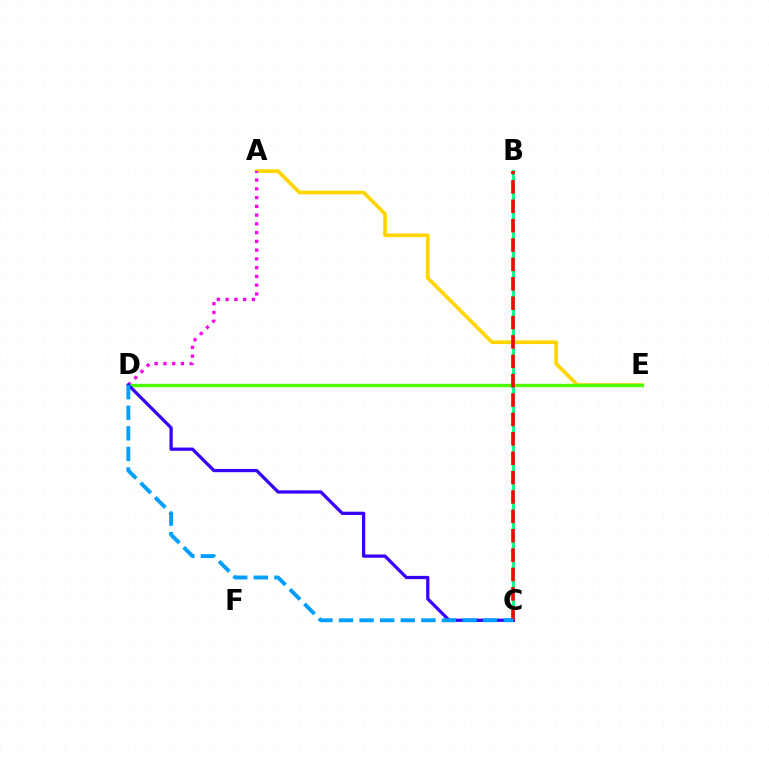{('A', 'E'): [{'color': '#ffd500', 'line_style': 'solid', 'thickness': 2.65}], ('B', 'C'): [{'color': '#00ff86', 'line_style': 'solid', 'thickness': 2.08}, {'color': '#ff0000', 'line_style': 'dashed', 'thickness': 2.63}], ('A', 'D'): [{'color': '#ff00ed', 'line_style': 'dotted', 'thickness': 2.38}], ('D', 'E'): [{'color': '#4fff00', 'line_style': 'solid', 'thickness': 2.43}], ('C', 'D'): [{'color': '#3700ff', 'line_style': 'solid', 'thickness': 2.34}, {'color': '#009eff', 'line_style': 'dashed', 'thickness': 2.8}]}